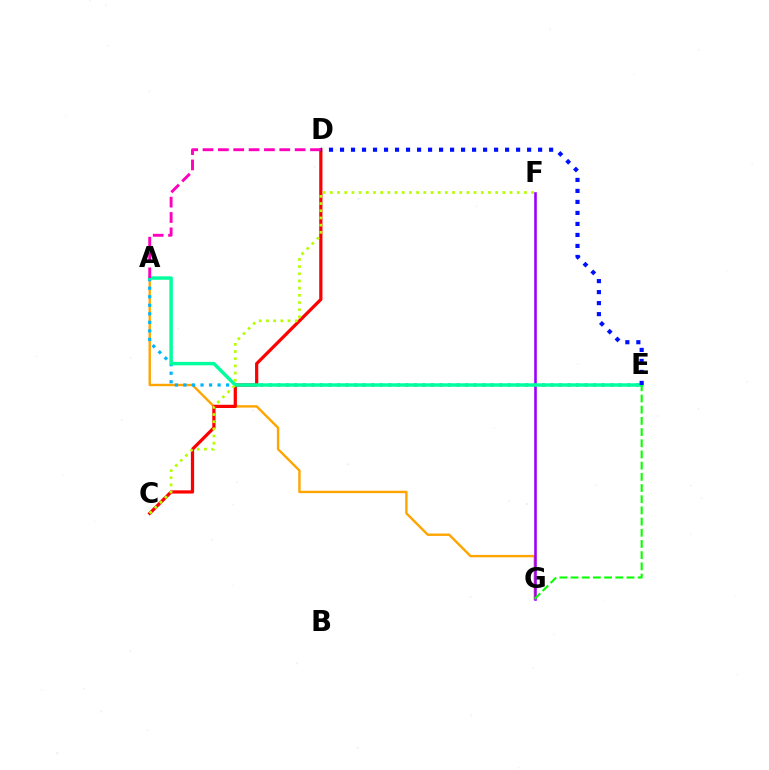{('A', 'G'): [{'color': '#ffa500', 'line_style': 'solid', 'thickness': 1.73}], ('F', 'G'): [{'color': '#9b00ff', 'line_style': 'solid', 'thickness': 1.87}], ('C', 'D'): [{'color': '#ff0000', 'line_style': 'solid', 'thickness': 2.33}], ('A', 'E'): [{'color': '#00b5ff', 'line_style': 'dotted', 'thickness': 2.32}, {'color': '#00ff9d', 'line_style': 'solid', 'thickness': 2.48}], ('E', 'G'): [{'color': '#08ff00', 'line_style': 'dashed', 'thickness': 1.52}], ('C', 'F'): [{'color': '#b3ff00', 'line_style': 'dotted', 'thickness': 1.95}], ('A', 'D'): [{'color': '#ff00bd', 'line_style': 'dashed', 'thickness': 2.09}], ('D', 'E'): [{'color': '#0010ff', 'line_style': 'dotted', 'thickness': 2.99}]}